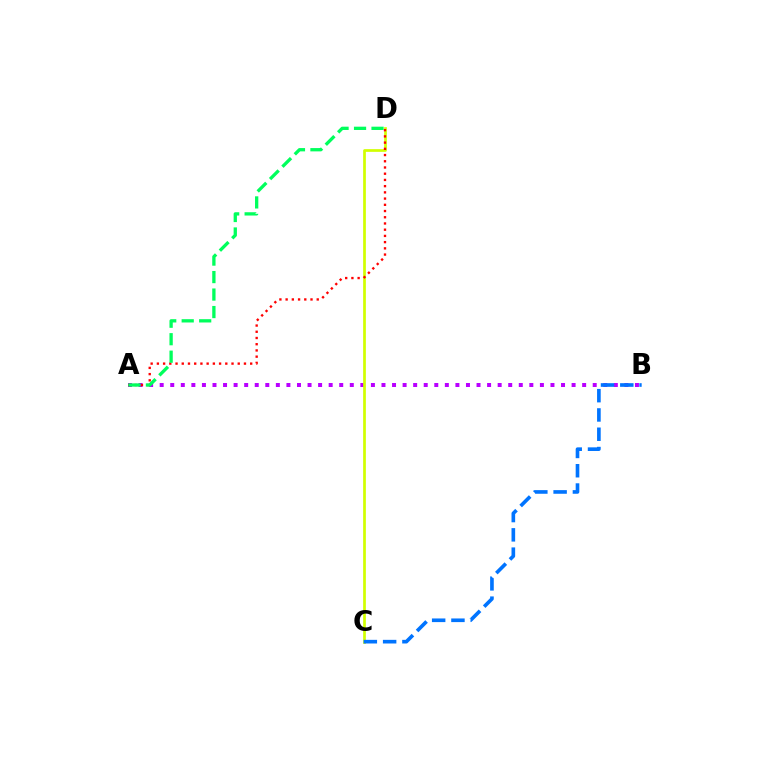{('A', 'B'): [{'color': '#b900ff', 'line_style': 'dotted', 'thickness': 2.87}], ('C', 'D'): [{'color': '#d1ff00', 'line_style': 'solid', 'thickness': 1.95}], ('A', 'D'): [{'color': '#ff0000', 'line_style': 'dotted', 'thickness': 1.69}, {'color': '#00ff5c', 'line_style': 'dashed', 'thickness': 2.38}], ('B', 'C'): [{'color': '#0074ff', 'line_style': 'dashed', 'thickness': 2.62}]}